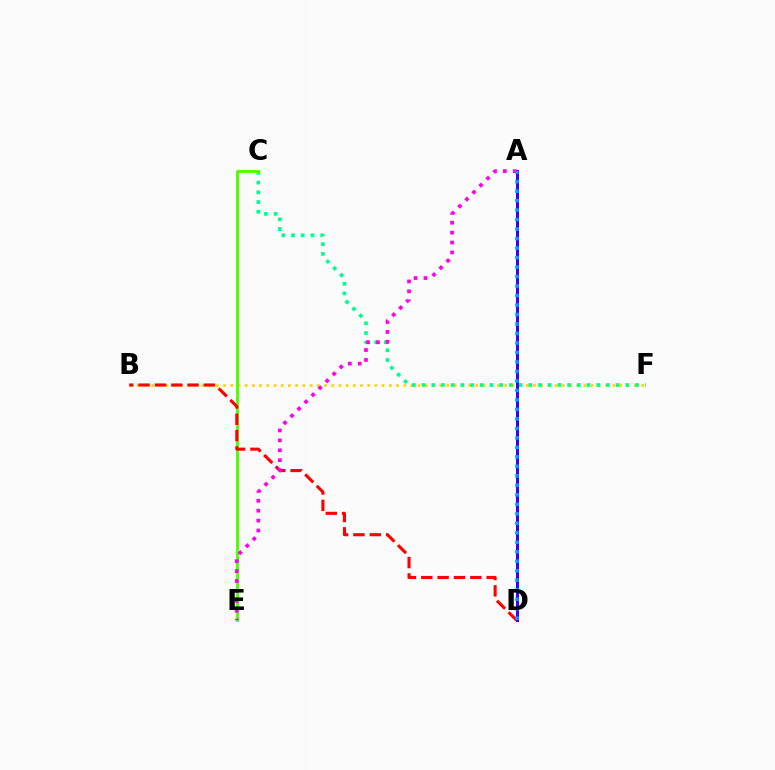{('B', 'F'): [{'color': '#ffd500', 'line_style': 'dotted', 'thickness': 1.96}], ('C', 'F'): [{'color': '#00ff86', 'line_style': 'dotted', 'thickness': 2.64}], ('C', 'E'): [{'color': '#4fff00', 'line_style': 'solid', 'thickness': 2.08}], ('B', 'D'): [{'color': '#ff0000', 'line_style': 'dashed', 'thickness': 2.22}], ('A', 'D'): [{'color': '#3700ff', 'line_style': 'solid', 'thickness': 2.16}, {'color': '#009eff', 'line_style': 'dotted', 'thickness': 2.58}], ('A', 'E'): [{'color': '#ff00ed', 'line_style': 'dotted', 'thickness': 2.69}]}